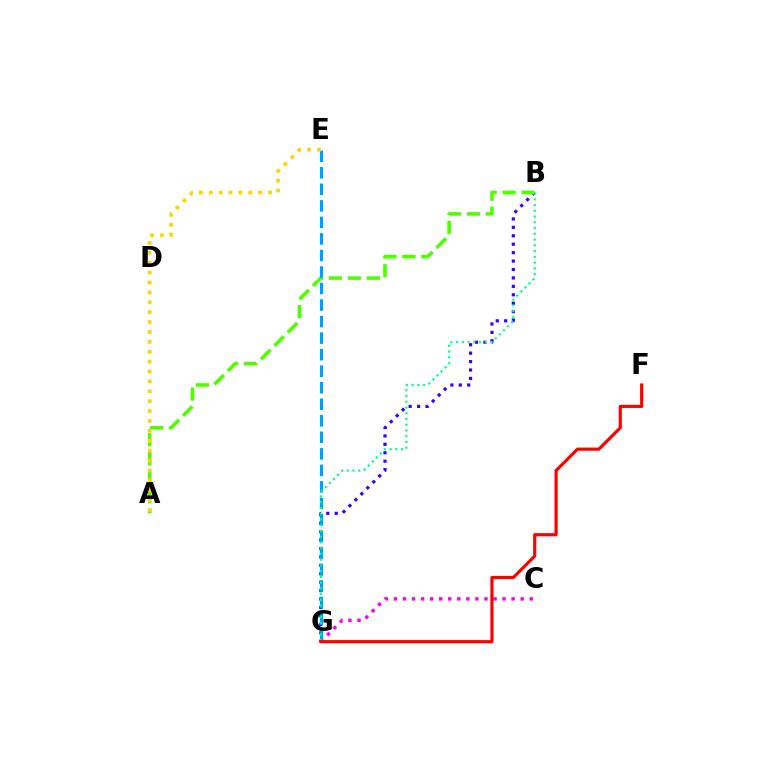{('C', 'G'): [{'color': '#ff00ed', 'line_style': 'dotted', 'thickness': 2.46}], ('B', 'G'): [{'color': '#3700ff', 'line_style': 'dotted', 'thickness': 2.29}, {'color': '#00ff86', 'line_style': 'dotted', 'thickness': 1.56}], ('A', 'B'): [{'color': '#4fff00', 'line_style': 'dashed', 'thickness': 2.58}], ('E', 'G'): [{'color': '#009eff', 'line_style': 'dashed', 'thickness': 2.25}], ('F', 'G'): [{'color': '#ff0000', 'line_style': 'solid', 'thickness': 2.28}], ('A', 'E'): [{'color': '#ffd500', 'line_style': 'dotted', 'thickness': 2.69}]}